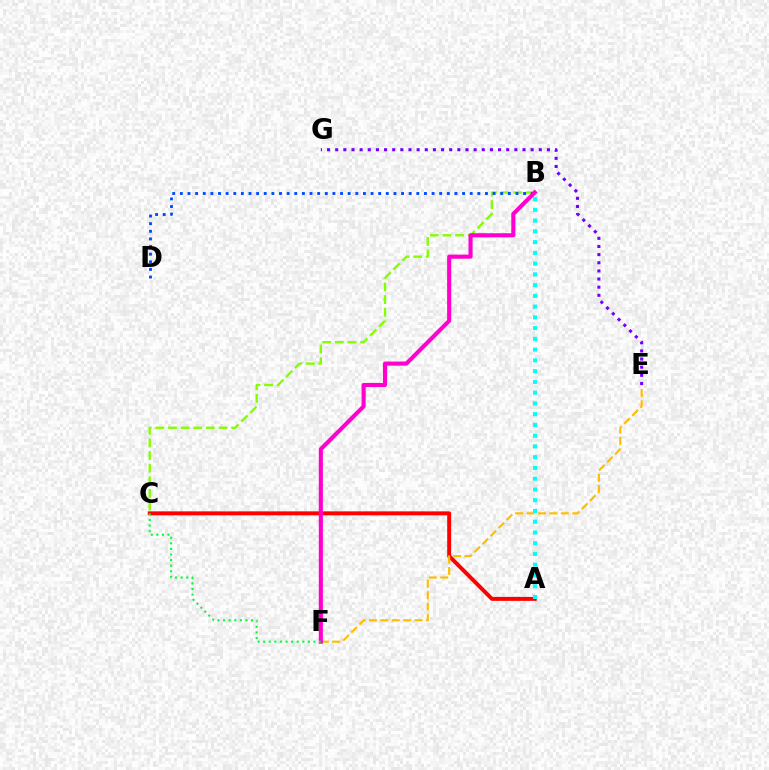{('B', 'C'): [{'color': '#84ff00', 'line_style': 'dashed', 'thickness': 1.72}], ('E', 'G'): [{'color': '#7200ff', 'line_style': 'dotted', 'thickness': 2.21}], ('A', 'C'): [{'color': '#ff0000', 'line_style': 'solid', 'thickness': 2.84}], ('E', 'F'): [{'color': '#ffbd00', 'line_style': 'dashed', 'thickness': 1.55}], ('B', 'D'): [{'color': '#004bff', 'line_style': 'dotted', 'thickness': 2.07}], ('B', 'F'): [{'color': '#ff00cf', 'line_style': 'solid', 'thickness': 2.96}], ('C', 'F'): [{'color': '#00ff39', 'line_style': 'dotted', 'thickness': 1.52}], ('A', 'B'): [{'color': '#00fff6', 'line_style': 'dotted', 'thickness': 2.92}]}